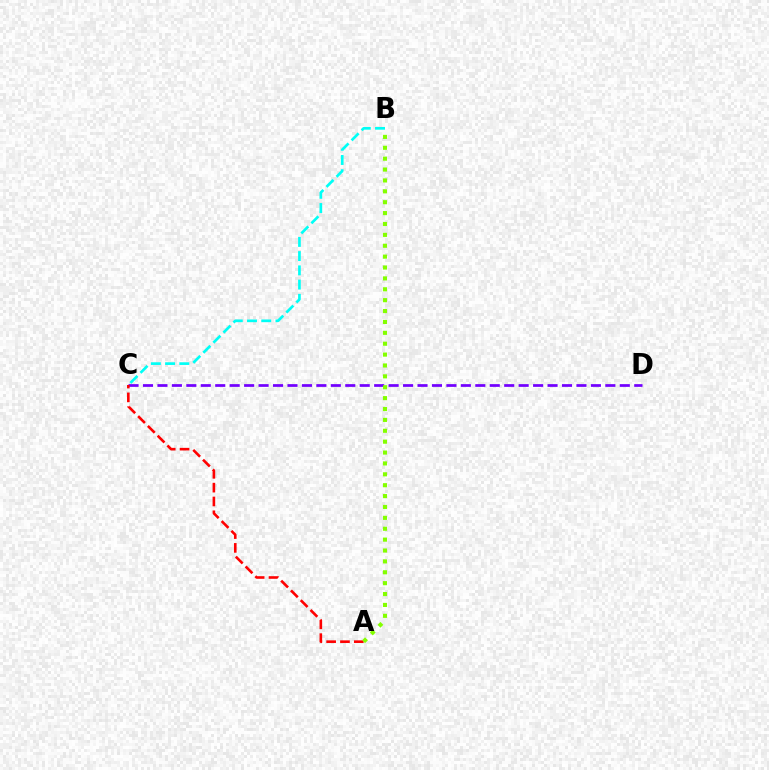{('C', 'D'): [{'color': '#7200ff', 'line_style': 'dashed', 'thickness': 1.96}], ('A', 'C'): [{'color': '#ff0000', 'line_style': 'dashed', 'thickness': 1.88}], ('B', 'C'): [{'color': '#00fff6', 'line_style': 'dashed', 'thickness': 1.93}], ('A', 'B'): [{'color': '#84ff00', 'line_style': 'dotted', 'thickness': 2.96}]}